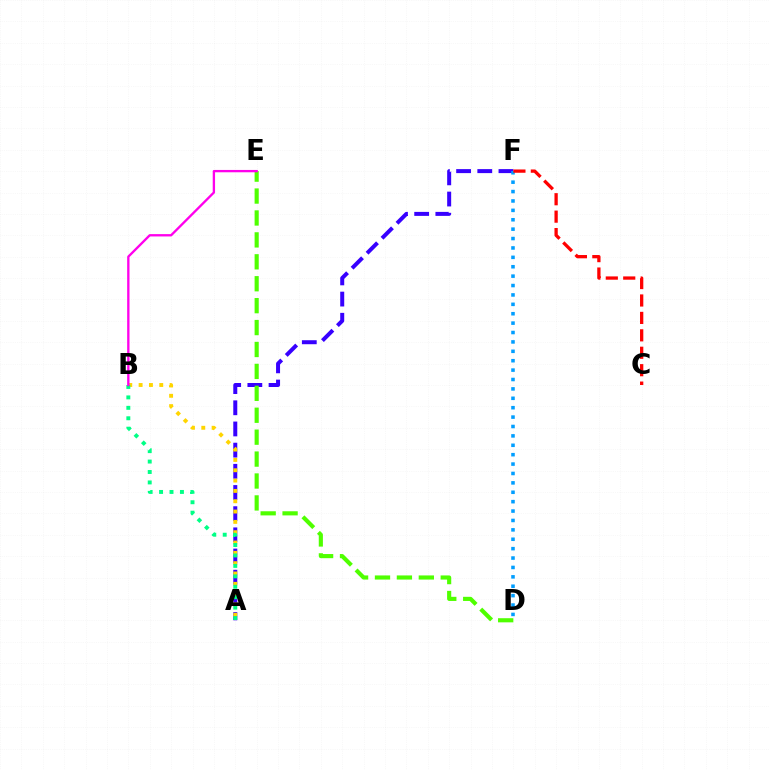{('A', 'F'): [{'color': '#3700ff', 'line_style': 'dashed', 'thickness': 2.88}], ('A', 'B'): [{'color': '#ffd500', 'line_style': 'dotted', 'thickness': 2.81}, {'color': '#00ff86', 'line_style': 'dotted', 'thickness': 2.83}], ('D', 'F'): [{'color': '#009eff', 'line_style': 'dotted', 'thickness': 2.55}], ('D', 'E'): [{'color': '#4fff00', 'line_style': 'dashed', 'thickness': 2.98}], ('C', 'F'): [{'color': '#ff0000', 'line_style': 'dashed', 'thickness': 2.37}], ('B', 'E'): [{'color': '#ff00ed', 'line_style': 'solid', 'thickness': 1.68}]}